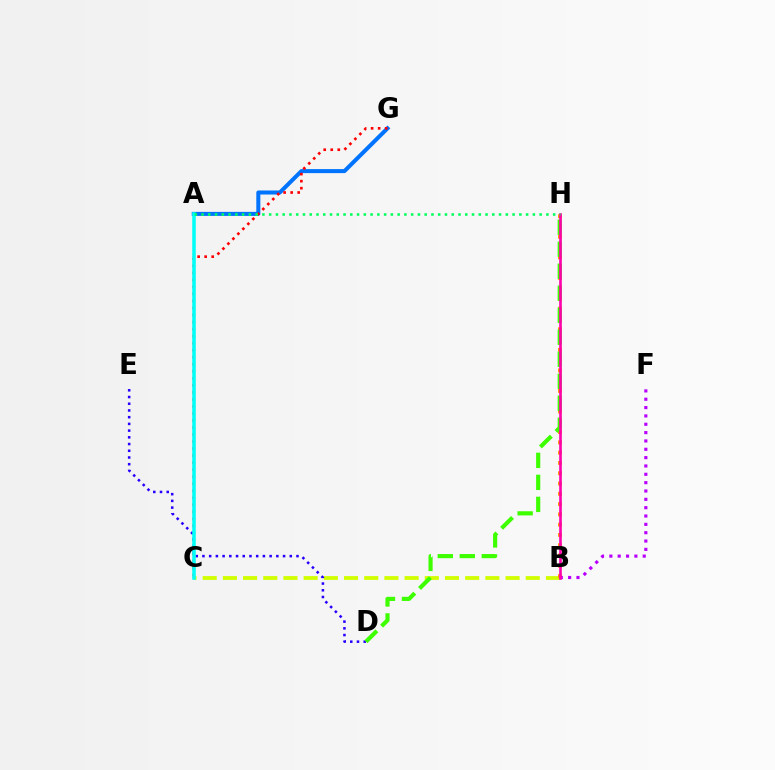{('A', 'G'): [{'color': '#0074ff', 'line_style': 'solid', 'thickness': 2.91}], ('C', 'G'): [{'color': '#ff0000', 'line_style': 'dotted', 'thickness': 1.91}], ('B', 'C'): [{'color': '#d1ff00', 'line_style': 'dashed', 'thickness': 2.74}], ('D', 'E'): [{'color': '#2500ff', 'line_style': 'dotted', 'thickness': 1.83}], ('B', 'H'): [{'color': '#ff9400', 'line_style': 'dotted', 'thickness': 2.79}, {'color': '#ff00ac', 'line_style': 'solid', 'thickness': 1.89}], ('D', 'H'): [{'color': '#3dff00', 'line_style': 'dashed', 'thickness': 2.99}], ('B', 'F'): [{'color': '#b900ff', 'line_style': 'dotted', 'thickness': 2.27}], ('A', 'C'): [{'color': '#00fff6', 'line_style': 'solid', 'thickness': 2.55}], ('A', 'H'): [{'color': '#00ff5c', 'line_style': 'dotted', 'thickness': 1.84}]}